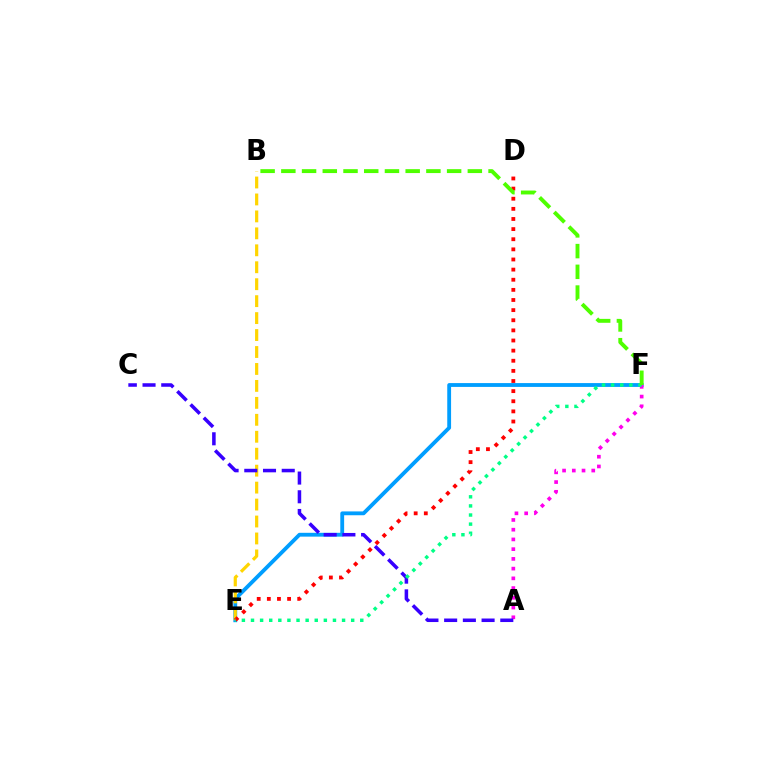{('E', 'F'): [{'color': '#009eff', 'line_style': 'solid', 'thickness': 2.76}, {'color': '#00ff86', 'line_style': 'dotted', 'thickness': 2.47}], ('B', 'E'): [{'color': '#ffd500', 'line_style': 'dashed', 'thickness': 2.3}], ('D', 'E'): [{'color': '#ff0000', 'line_style': 'dotted', 'thickness': 2.75}], ('A', 'F'): [{'color': '#ff00ed', 'line_style': 'dotted', 'thickness': 2.64}], ('A', 'C'): [{'color': '#3700ff', 'line_style': 'dashed', 'thickness': 2.54}], ('B', 'F'): [{'color': '#4fff00', 'line_style': 'dashed', 'thickness': 2.82}]}